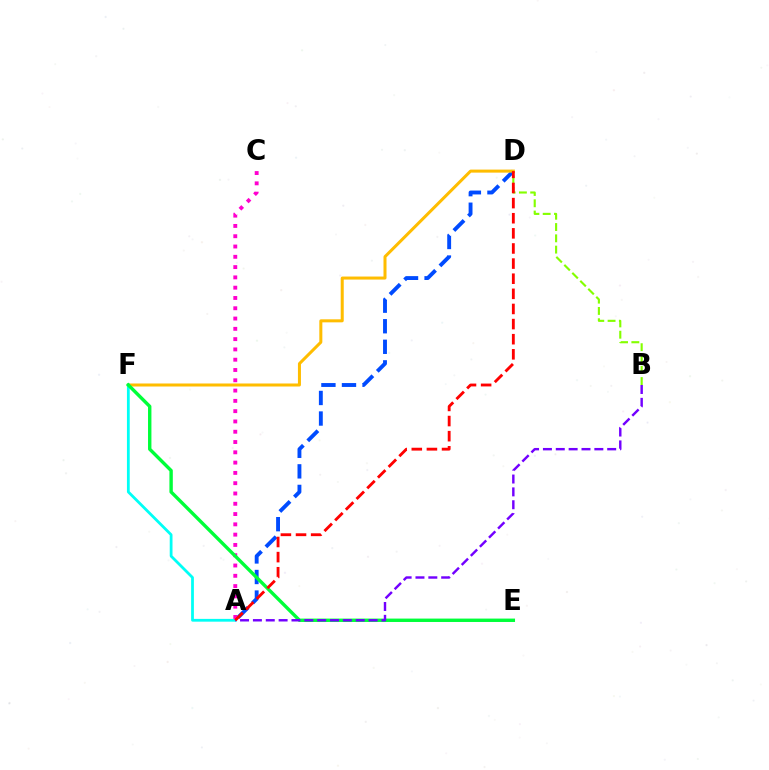{('A', 'D'): [{'color': '#004bff', 'line_style': 'dashed', 'thickness': 2.79}, {'color': '#ff0000', 'line_style': 'dashed', 'thickness': 2.05}], ('B', 'D'): [{'color': '#84ff00', 'line_style': 'dashed', 'thickness': 1.53}], ('D', 'F'): [{'color': '#ffbd00', 'line_style': 'solid', 'thickness': 2.18}], ('A', 'F'): [{'color': '#00fff6', 'line_style': 'solid', 'thickness': 2.0}], ('A', 'C'): [{'color': '#ff00cf', 'line_style': 'dotted', 'thickness': 2.8}], ('E', 'F'): [{'color': '#00ff39', 'line_style': 'solid', 'thickness': 2.44}], ('A', 'B'): [{'color': '#7200ff', 'line_style': 'dashed', 'thickness': 1.75}]}